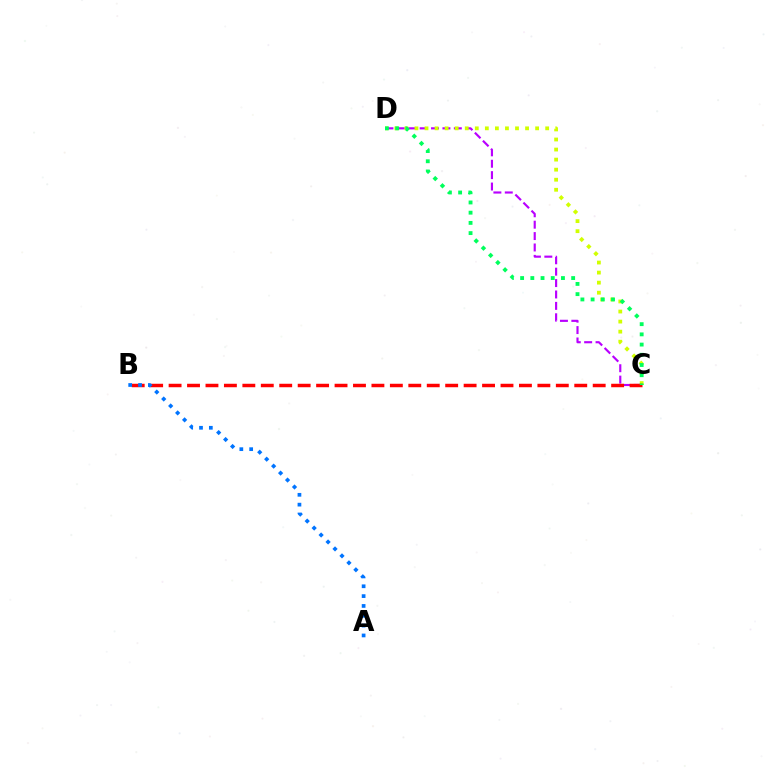{('C', 'D'): [{'color': '#b900ff', 'line_style': 'dashed', 'thickness': 1.55}, {'color': '#d1ff00', 'line_style': 'dotted', 'thickness': 2.73}, {'color': '#00ff5c', 'line_style': 'dotted', 'thickness': 2.77}], ('B', 'C'): [{'color': '#ff0000', 'line_style': 'dashed', 'thickness': 2.5}], ('A', 'B'): [{'color': '#0074ff', 'line_style': 'dotted', 'thickness': 2.67}]}